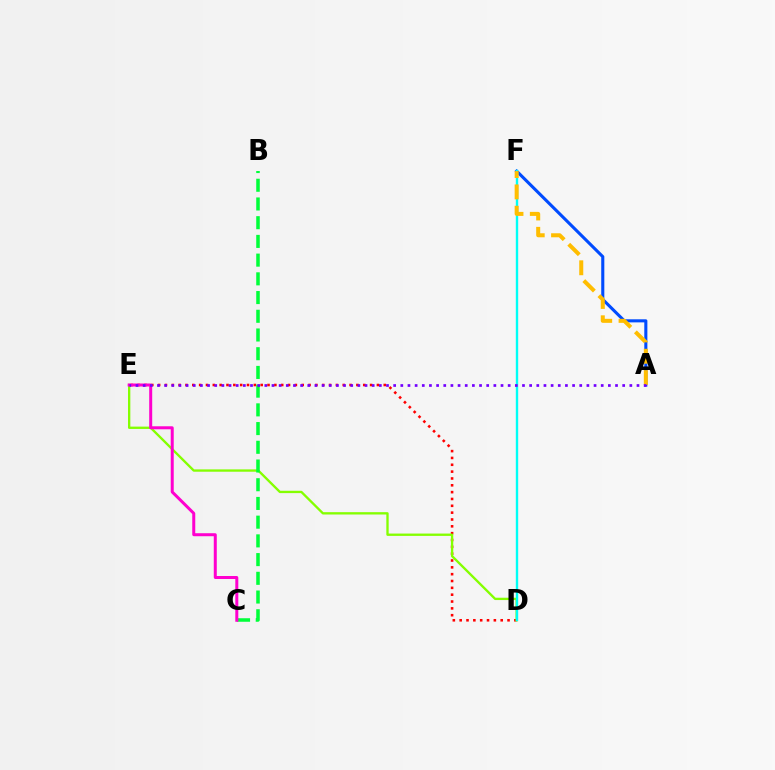{('D', 'E'): [{'color': '#ff0000', 'line_style': 'dotted', 'thickness': 1.86}, {'color': '#84ff00', 'line_style': 'solid', 'thickness': 1.68}], ('A', 'F'): [{'color': '#004bff', 'line_style': 'solid', 'thickness': 2.22}, {'color': '#ffbd00', 'line_style': 'dashed', 'thickness': 2.9}], ('B', 'C'): [{'color': '#00ff39', 'line_style': 'dashed', 'thickness': 2.54}], ('D', 'F'): [{'color': '#00fff6', 'line_style': 'solid', 'thickness': 1.71}], ('C', 'E'): [{'color': '#ff00cf', 'line_style': 'solid', 'thickness': 2.16}], ('A', 'E'): [{'color': '#7200ff', 'line_style': 'dotted', 'thickness': 1.94}]}